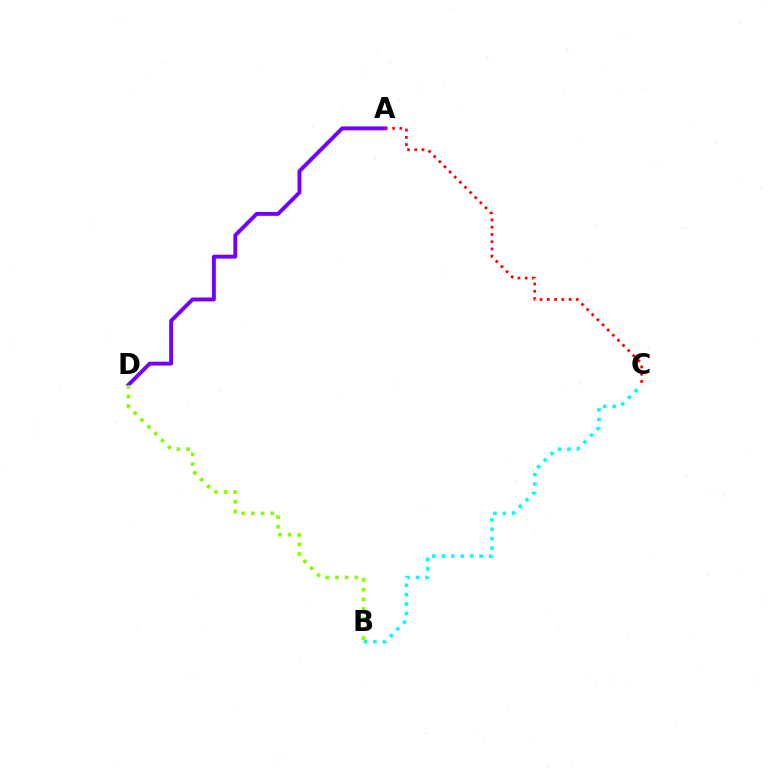{('B', 'C'): [{'color': '#00fff6', 'line_style': 'dotted', 'thickness': 2.56}], ('A', 'D'): [{'color': '#7200ff', 'line_style': 'solid', 'thickness': 2.8}], ('A', 'C'): [{'color': '#ff0000', 'line_style': 'dotted', 'thickness': 1.97}], ('B', 'D'): [{'color': '#84ff00', 'line_style': 'dotted', 'thickness': 2.64}]}